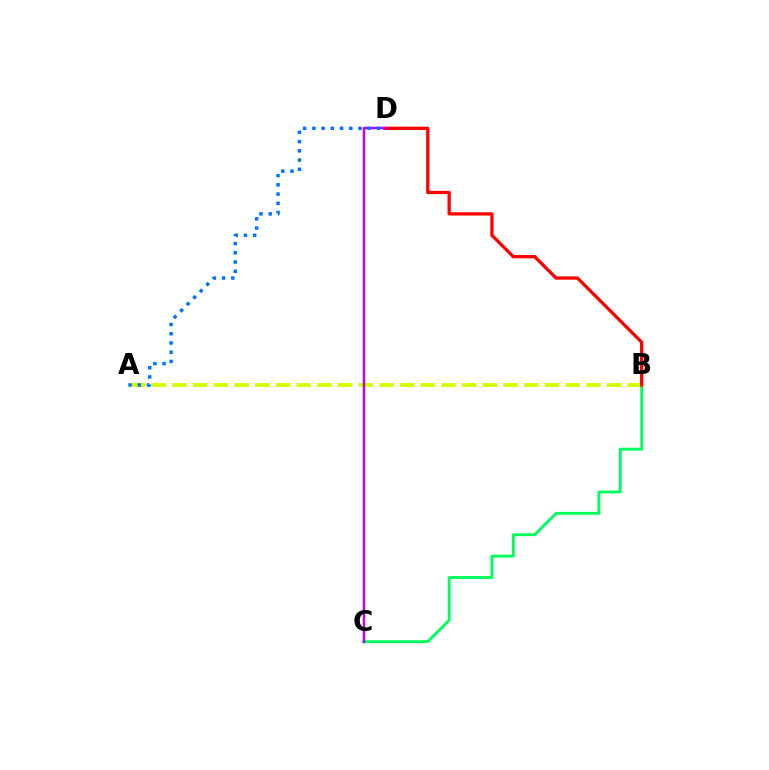{('B', 'C'): [{'color': '#00ff5c', 'line_style': 'solid', 'thickness': 2.08}], ('A', 'B'): [{'color': '#d1ff00', 'line_style': 'dashed', 'thickness': 2.81}], ('B', 'D'): [{'color': '#ff0000', 'line_style': 'solid', 'thickness': 2.37}], ('C', 'D'): [{'color': '#b900ff', 'line_style': 'solid', 'thickness': 1.79}], ('A', 'D'): [{'color': '#0074ff', 'line_style': 'dotted', 'thickness': 2.51}]}